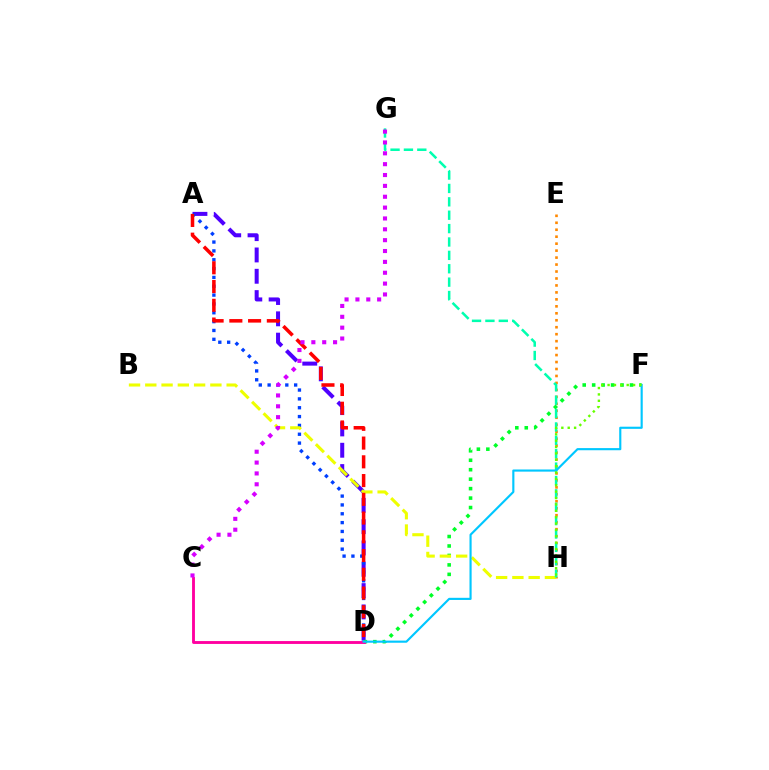{('A', 'D'): [{'color': '#4f00ff', 'line_style': 'dashed', 'thickness': 2.9}, {'color': '#003fff', 'line_style': 'dotted', 'thickness': 2.4}, {'color': '#ff0000', 'line_style': 'dashed', 'thickness': 2.55}], ('E', 'H'): [{'color': '#ff8800', 'line_style': 'dotted', 'thickness': 1.89}], ('D', 'F'): [{'color': '#00ff27', 'line_style': 'dotted', 'thickness': 2.57}, {'color': '#00c7ff', 'line_style': 'solid', 'thickness': 1.54}], ('C', 'D'): [{'color': '#ff00a0', 'line_style': 'solid', 'thickness': 2.06}], ('B', 'H'): [{'color': '#eeff00', 'line_style': 'dashed', 'thickness': 2.21}], ('G', 'H'): [{'color': '#00ffaf', 'line_style': 'dashed', 'thickness': 1.82}], ('C', 'G'): [{'color': '#d600ff', 'line_style': 'dotted', 'thickness': 2.95}], ('F', 'H'): [{'color': '#66ff00', 'line_style': 'dotted', 'thickness': 1.73}]}